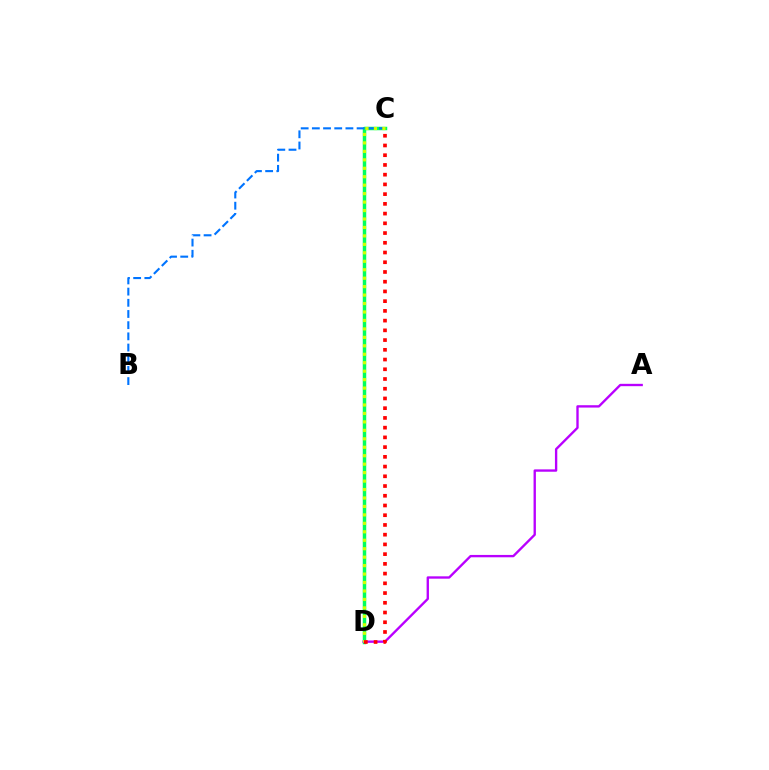{('C', 'D'): [{'color': '#00ff5c', 'line_style': 'solid', 'thickness': 2.5}, {'color': '#d1ff00', 'line_style': 'dotted', 'thickness': 2.3}, {'color': '#ff0000', 'line_style': 'dotted', 'thickness': 2.64}], ('A', 'D'): [{'color': '#b900ff', 'line_style': 'solid', 'thickness': 1.69}], ('B', 'C'): [{'color': '#0074ff', 'line_style': 'dashed', 'thickness': 1.52}]}